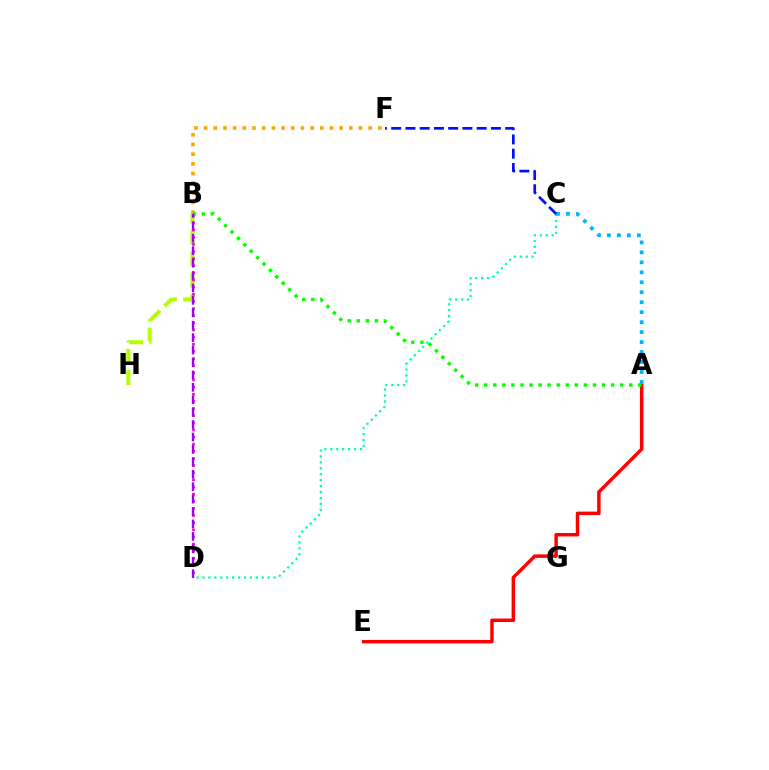{('B', 'H'): [{'color': '#b3ff00', 'line_style': 'dashed', 'thickness': 2.9}], ('B', 'D'): [{'color': '#ff00bd', 'line_style': 'dotted', 'thickness': 1.94}, {'color': '#9b00ff', 'line_style': 'dashed', 'thickness': 1.69}], ('A', 'E'): [{'color': '#ff0000', 'line_style': 'solid', 'thickness': 2.49}], ('B', 'F'): [{'color': '#ffa500', 'line_style': 'dotted', 'thickness': 2.63}], ('C', 'D'): [{'color': '#00ff9d', 'line_style': 'dotted', 'thickness': 1.61}], ('A', 'B'): [{'color': '#08ff00', 'line_style': 'dotted', 'thickness': 2.46}], ('A', 'C'): [{'color': '#00b5ff', 'line_style': 'dotted', 'thickness': 2.71}], ('C', 'F'): [{'color': '#0010ff', 'line_style': 'dashed', 'thickness': 1.94}]}